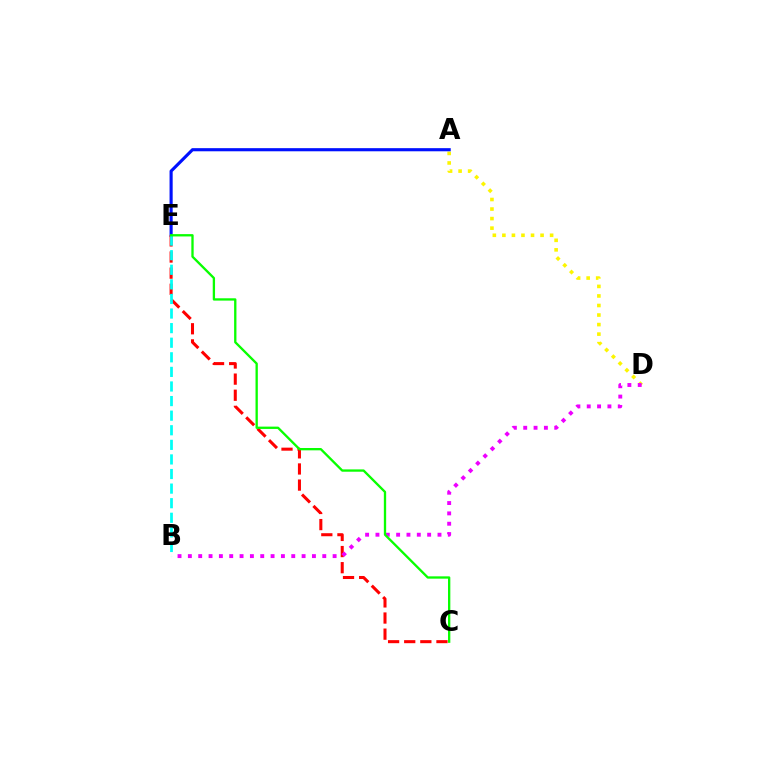{('A', 'D'): [{'color': '#fcf500', 'line_style': 'dotted', 'thickness': 2.59}], ('A', 'E'): [{'color': '#0010ff', 'line_style': 'solid', 'thickness': 2.25}], ('C', 'E'): [{'color': '#ff0000', 'line_style': 'dashed', 'thickness': 2.19}, {'color': '#08ff00', 'line_style': 'solid', 'thickness': 1.67}], ('B', 'E'): [{'color': '#00fff6', 'line_style': 'dashed', 'thickness': 1.98}], ('B', 'D'): [{'color': '#ee00ff', 'line_style': 'dotted', 'thickness': 2.81}]}